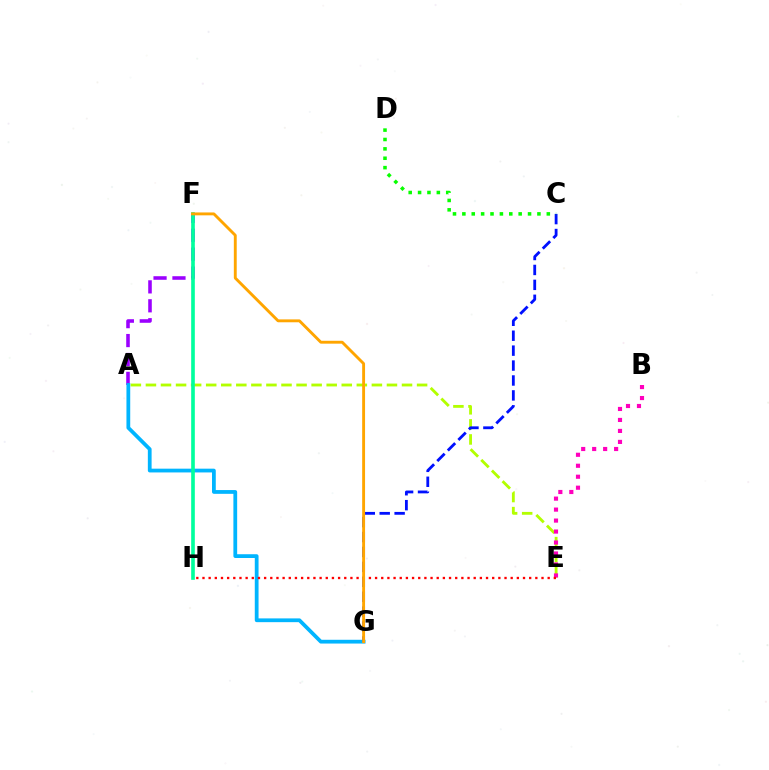{('A', 'F'): [{'color': '#9b00ff', 'line_style': 'dashed', 'thickness': 2.57}], ('A', 'E'): [{'color': '#b3ff00', 'line_style': 'dashed', 'thickness': 2.05}], ('A', 'G'): [{'color': '#00b5ff', 'line_style': 'solid', 'thickness': 2.71}], ('C', 'G'): [{'color': '#0010ff', 'line_style': 'dashed', 'thickness': 2.03}], ('F', 'H'): [{'color': '#00ff9d', 'line_style': 'solid', 'thickness': 2.62}], ('B', 'E'): [{'color': '#ff00bd', 'line_style': 'dotted', 'thickness': 2.98}], ('E', 'H'): [{'color': '#ff0000', 'line_style': 'dotted', 'thickness': 1.67}], ('F', 'G'): [{'color': '#ffa500', 'line_style': 'solid', 'thickness': 2.08}], ('C', 'D'): [{'color': '#08ff00', 'line_style': 'dotted', 'thickness': 2.55}]}